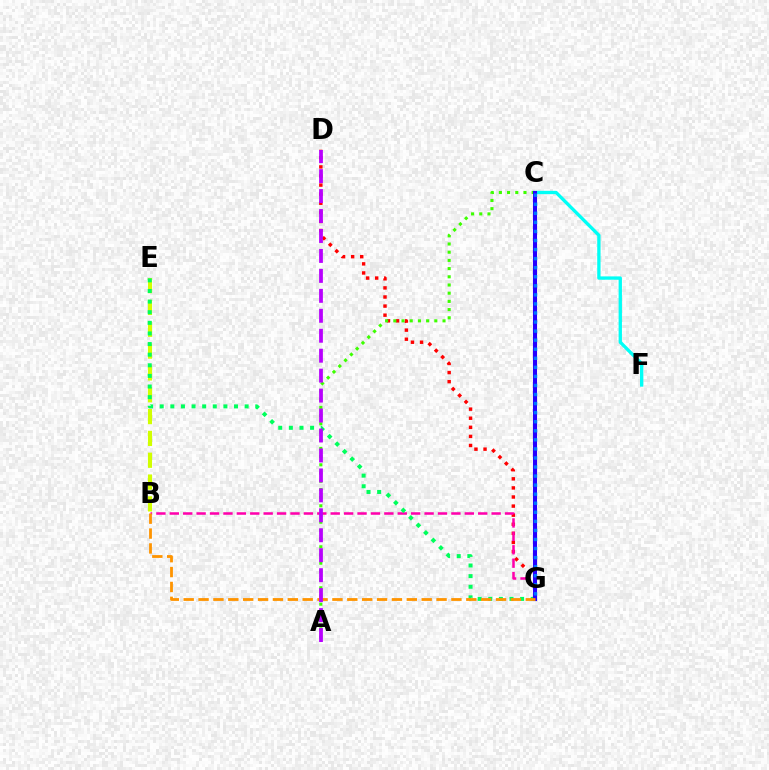{('D', 'G'): [{'color': '#ff0000', 'line_style': 'dotted', 'thickness': 2.47}], ('B', 'G'): [{'color': '#ff00ac', 'line_style': 'dashed', 'thickness': 1.82}, {'color': '#ff9400', 'line_style': 'dashed', 'thickness': 2.02}], ('B', 'E'): [{'color': '#d1ff00', 'line_style': 'dashed', 'thickness': 2.97}], ('E', 'G'): [{'color': '#00ff5c', 'line_style': 'dotted', 'thickness': 2.88}], ('A', 'C'): [{'color': '#3dff00', 'line_style': 'dotted', 'thickness': 2.23}], ('C', 'F'): [{'color': '#00fff6', 'line_style': 'solid', 'thickness': 2.39}], ('C', 'G'): [{'color': '#2500ff', 'line_style': 'solid', 'thickness': 2.92}, {'color': '#0074ff', 'line_style': 'dotted', 'thickness': 2.46}], ('A', 'D'): [{'color': '#b900ff', 'line_style': 'dashed', 'thickness': 2.71}]}